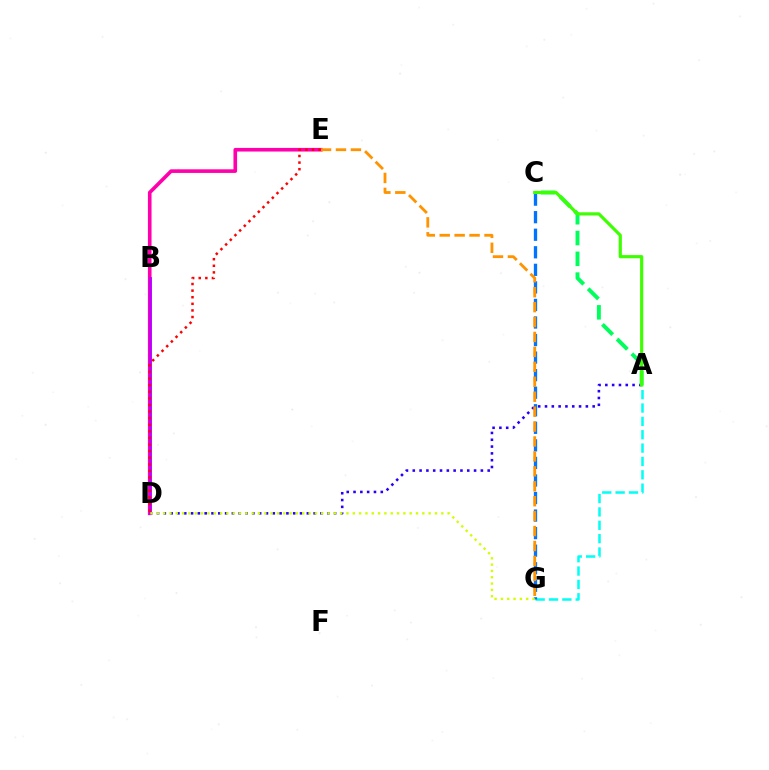{('A', 'G'): [{'color': '#00fff6', 'line_style': 'dashed', 'thickness': 1.81}], ('D', 'E'): [{'color': '#ff00ac', 'line_style': 'solid', 'thickness': 2.6}, {'color': '#ff0000', 'line_style': 'dotted', 'thickness': 1.79}], ('C', 'G'): [{'color': '#0074ff', 'line_style': 'dashed', 'thickness': 2.38}], ('A', 'D'): [{'color': '#2500ff', 'line_style': 'dotted', 'thickness': 1.85}], ('B', 'D'): [{'color': '#b900ff', 'line_style': 'solid', 'thickness': 2.02}], ('E', 'G'): [{'color': '#ff9400', 'line_style': 'dashed', 'thickness': 2.03}], ('A', 'C'): [{'color': '#00ff5c', 'line_style': 'dashed', 'thickness': 2.82}, {'color': '#3dff00', 'line_style': 'solid', 'thickness': 2.28}], ('D', 'G'): [{'color': '#d1ff00', 'line_style': 'dotted', 'thickness': 1.72}]}